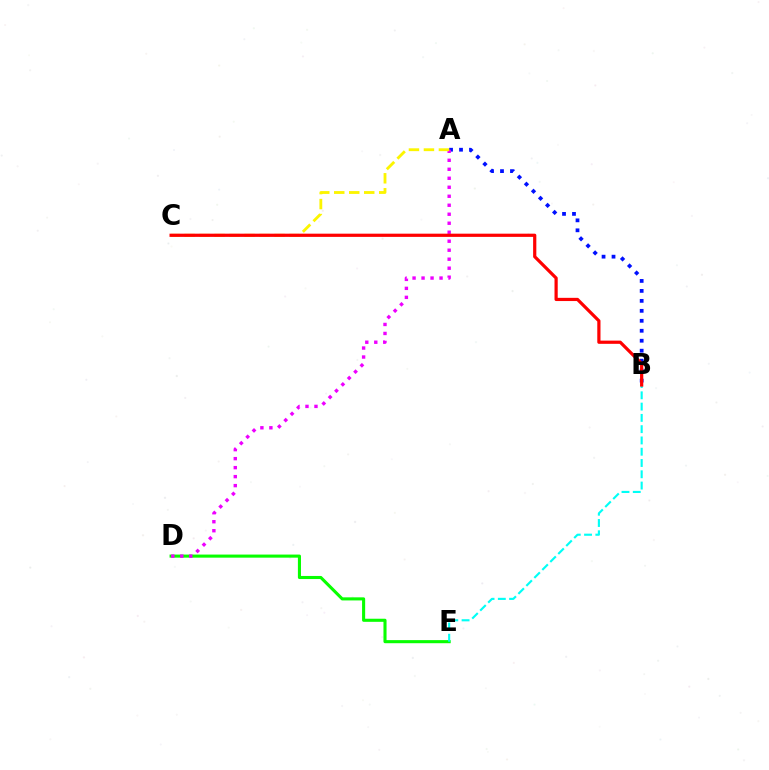{('D', 'E'): [{'color': '#08ff00', 'line_style': 'solid', 'thickness': 2.22}], ('A', 'B'): [{'color': '#0010ff', 'line_style': 'dotted', 'thickness': 2.71}], ('B', 'E'): [{'color': '#00fff6', 'line_style': 'dashed', 'thickness': 1.53}], ('A', 'D'): [{'color': '#ee00ff', 'line_style': 'dotted', 'thickness': 2.44}], ('A', 'C'): [{'color': '#fcf500', 'line_style': 'dashed', 'thickness': 2.04}], ('B', 'C'): [{'color': '#ff0000', 'line_style': 'solid', 'thickness': 2.31}]}